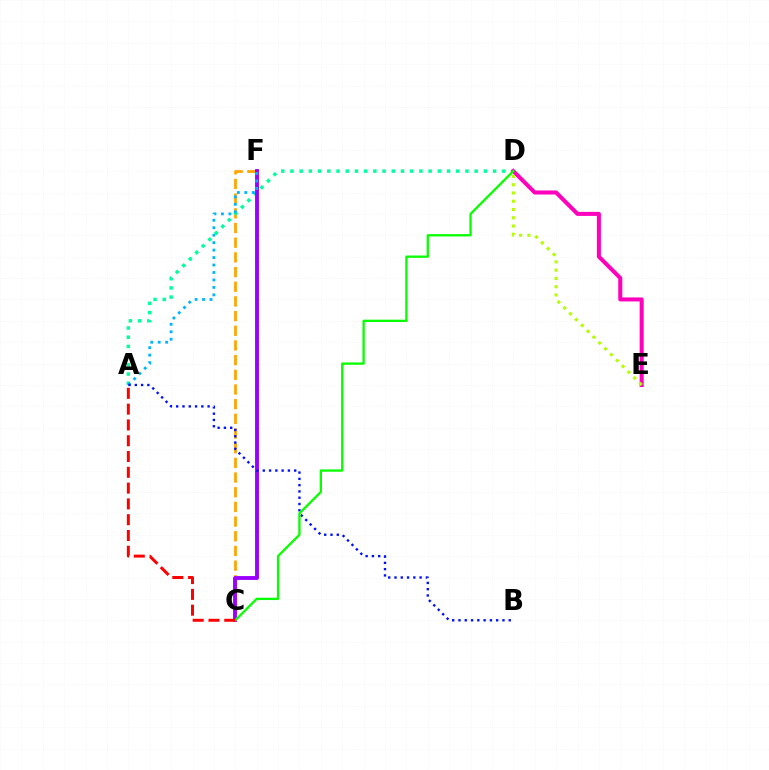{('C', 'F'): [{'color': '#ffa500', 'line_style': 'dashed', 'thickness': 1.99}, {'color': '#9b00ff', 'line_style': 'solid', 'thickness': 2.79}], ('A', 'D'): [{'color': '#00ff9d', 'line_style': 'dotted', 'thickness': 2.5}], ('D', 'E'): [{'color': '#ff00bd', 'line_style': 'solid', 'thickness': 2.91}, {'color': '#b3ff00', 'line_style': 'dotted', 'thickness': 2.24}], ('A', 'F'): [{'color': '#00b5ff', 'line_style': 'dotted', 'thickness': 2.03}], ('A', 'B'): [{'color': '#0010ff', 'line_style': 'dotted', 'thickness': 1.71}], ('C', 'D'): [{'color': '#08ff00', 'line_style': 'solid', 'thickness': 1.66}], ('A', 'C'): [{'color': '#ff0000', 'line_style': 'dashed', 'thickness': 2.15}]}